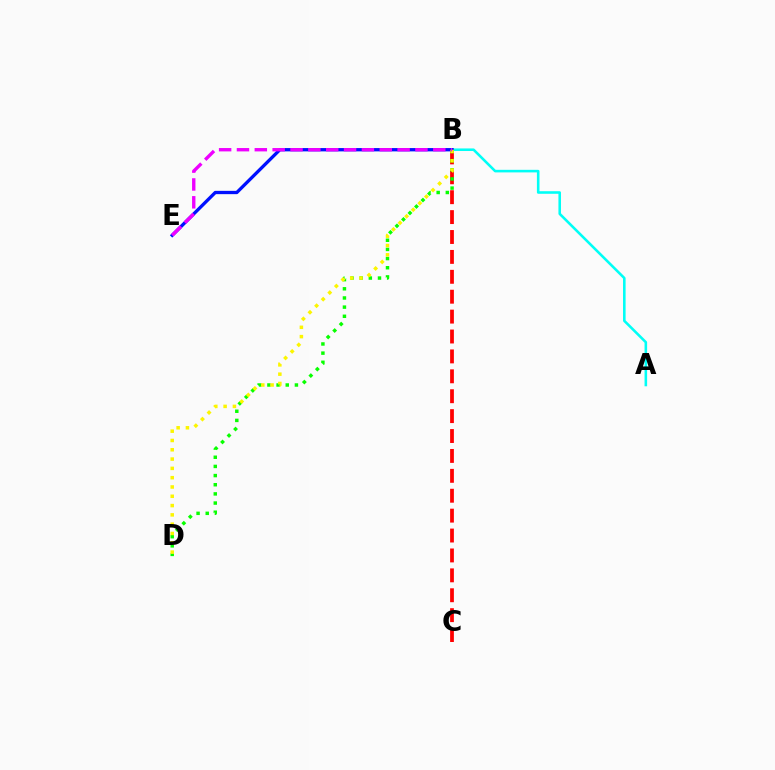{('B', 'C'): [{'color': '#ff0000', 'line_style': 'dashed', 'thickness': 2.7}], ('B', 'D'): [{'color': '#08ff00', 'line_style': 'dotted', 'thickness': 2.49}, {'color': '#fcf500', 'line_style': 'dotted', 'thickness': 2.53}], ('A', 'B'): [{'color': '#00fff6', 'line_style': 'solid', 'thickness': 1.85}], ('B', 'E'): [{'color': '#0010ff', 'line_style': 'solid', 'thickness': 2.38}, {'color': '#ee00ff', 'line_style': 'dashed', 'thickness': 2.42}]}